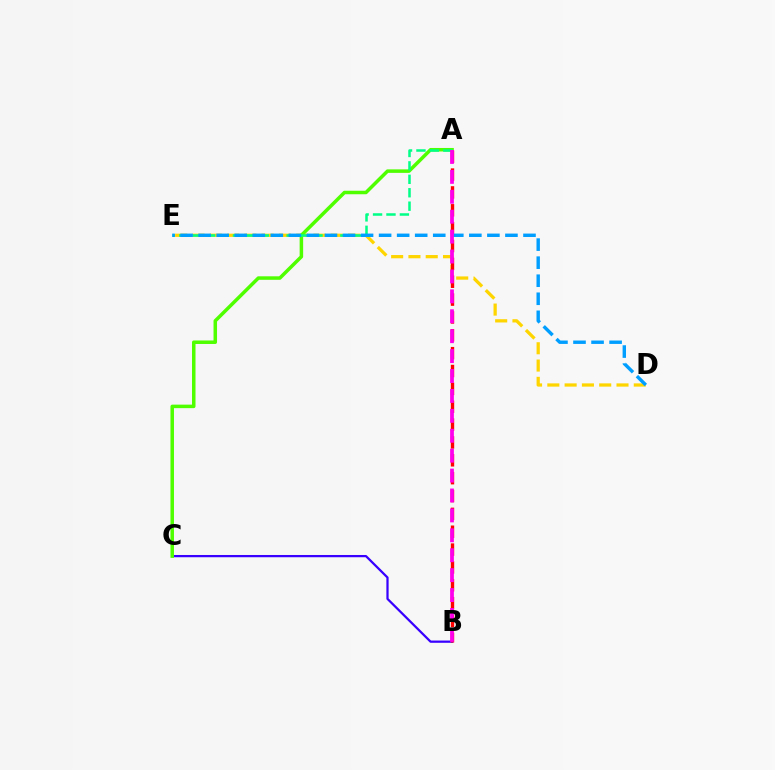{('B', 'C'): [{'color': '#3700ff', 'line_style': 'solid', 'thickness': 1.61}], ('D', 'E'): [{'color': '#ffd500', 'line_style': 'dashed', 'thickness': 2.35}, {'color': '#009eff', 'line_style': 'dashed', 'thickness': 2.45}], ('A', 'C'): [{'color': '#4fff00', 'line_style': 'solid', 'thickness': 2.53}], ('A', 'B'): [{'color': '#ff0000', 'line_style': 'dashed', 'thickness': 2.43}, {'color': '#ff00ed', 'line_style': 'dashed', 'thickness': 2.71}], ('A', 'E'): [{'color': '#00ff86', 'line_style': 'dashed', 'thickness': 1.82}]}